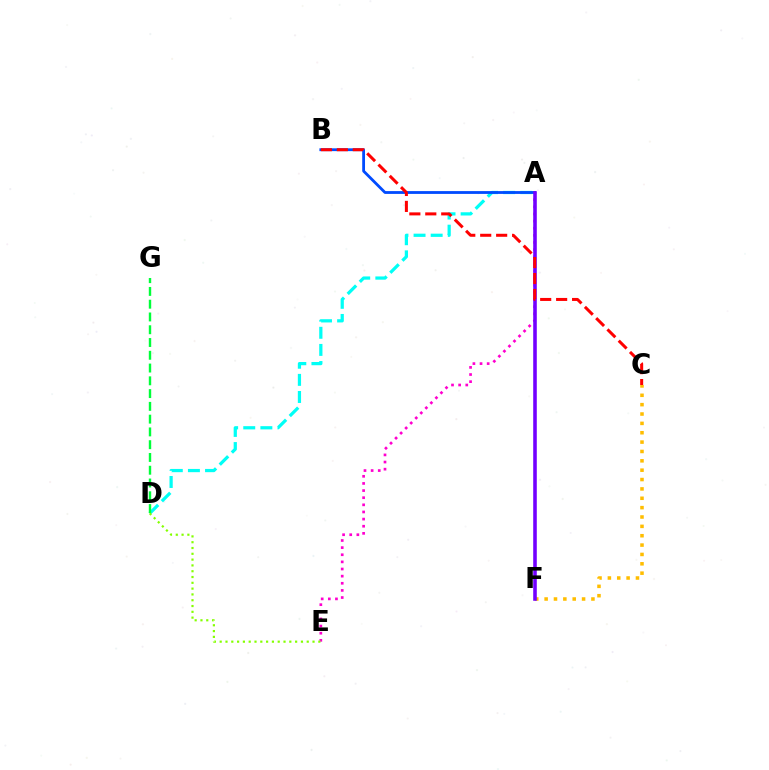{('A', 'D'): [{'color': '#00fff6', 'line_style': 'dashed', 'thickness': 2.33}], ('A', 'E'): [{'color': '#ff00cf', 'line_style': 'dotted', 'thickness': 1.94}], ('A', 'B'): [{'color': '#004bff', 'line_style': 'solid', 'thickness': 2.02}], ('D', 'G'): [{'color': '#00ff39', 'line_style': 'dashed', 'thickness': 1.74}], ('C', 'F'): [{'color': '#ffbd00', 'line_style': 'dotted', 'thickness': 2.54}], ('D', 'E'): [{'color': '#84ff00', 'line_style': 'dotted', 'thickness': 1.58}], ('A', 'F'): [{'color': '#7200ff', 'line_style': 'solid', 'thickness': 2.57}], ('B', 'C'): [{'color': '#ff0000', 'line_style': 'dashed', 'thickness': 2.17}]}